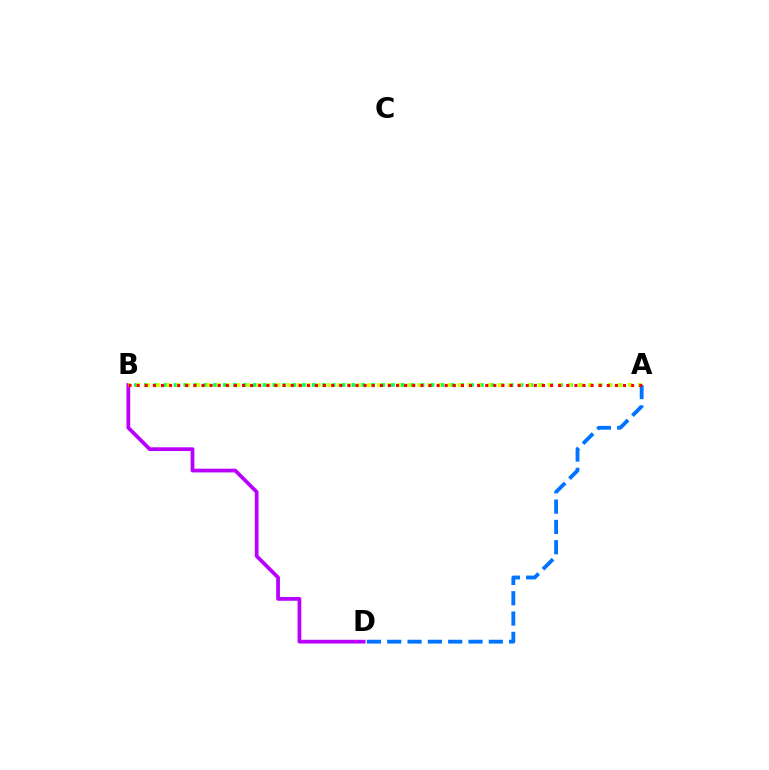{('B', 'D'): [{'color': '#b900ff', 'line_style': 'solid', 'thickness': 2.7}], ('A', 'B'): [{'color': '#00ff5c', 'line_style': 'dotted', 'thickness': 2.69}, {'color': '#d1ff00', 'line_style': 'dotted', 'thickness': 2.73}, {'color': '#ff0000', 'line_style': 'dotted', 'thickness': 2.2}], ('A', 'D'): [{'color': '#0074ff', 'line_style': 'dashed', 'thickness': 2.76}]}